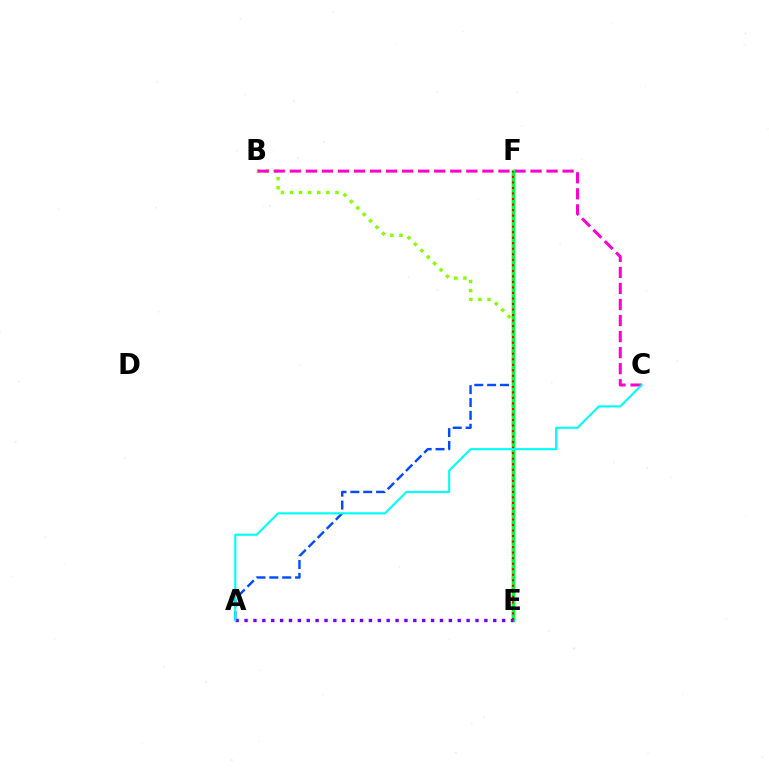{('B', 'E'): [{'color': '#84ff00', 'line_style': 'dotted', 'thickness': 2.47}], ('A', 'F'): [{'color': '#004bff', 'line_style': 'dashed', 'thickness': 1.75}], ('B', 'C'): [{'color': '#ff00cf', 'line_style': 'dashed', 'thickness': 2.18}], ('E', 'F'): [{'color': '#ffbd00', 'line_style': 'solid', 'thickness': 1.78}, {'color': '#00ff39', 'line_style': 'solid', 'thickness': 2.47}, {'color': '#ff0000', 'line_style': 'dotted', 'thickness': 1.5}], ('A', 'E'): [{'color': '#7200ff', 'line_style': 'dotted', 'thickness': 2.41}], ('A', 'C'): [{'color': '#00fff6', 'line_style': 'solid', 'thickness': 1.53}]}